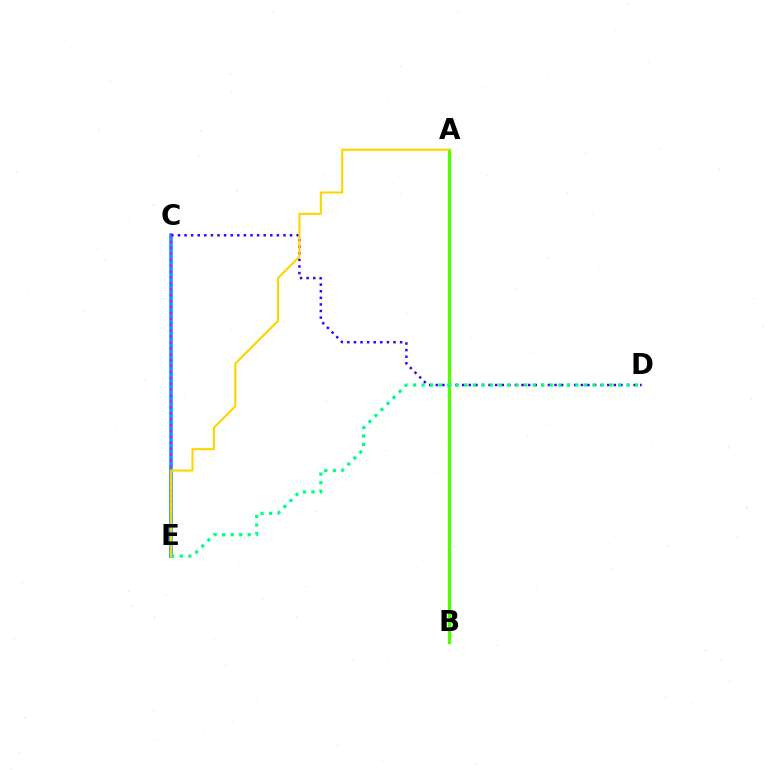{('C', 'E'): [{'color': '#ff0000', 'line_style': 'dotted', 'thickness': 1.6}, {'color': '#009eff', 'line_style': 'solid', 'thickness': 2.58}, {'color': '#ff00ed', 'line_style': 'dotted', 'thickness': 1.6}], ('C', 'D'): [{'color': '#3700ff', 'line_style': 'dotted', 'thickness': 1.79}], ('A', 'B'): [{'color': '#4fff00', 'line_style': 'solid', 'thickness': 2.37}], ('D', 'E'): [{'color': '#00ff86', 'line_style': 'dotted', 'thickness': 2.32}], ('A', 'E'): [{'color': '#ffd500', 'line_style': 'solid', 'thickness': 1.52}]}